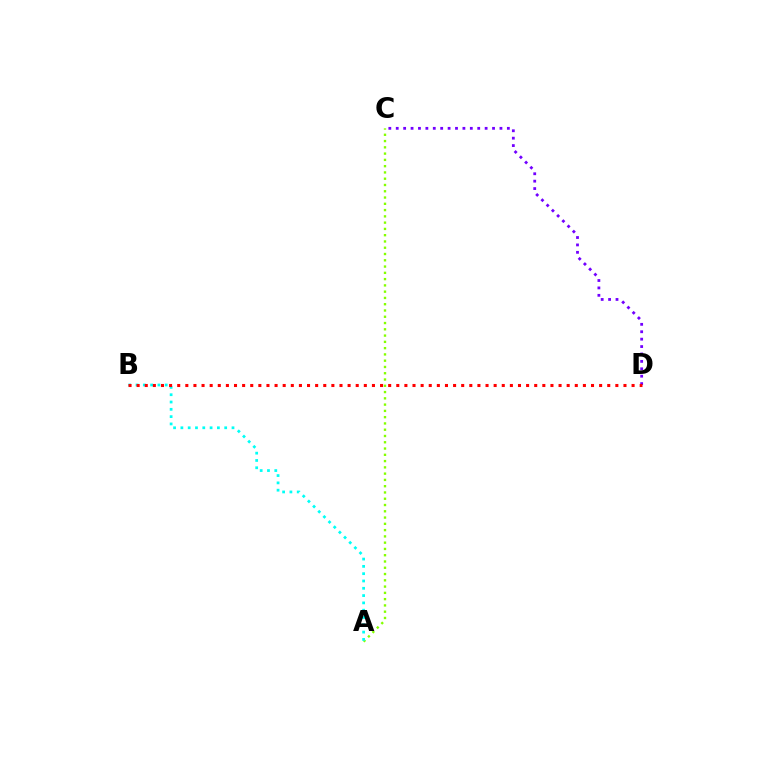{('C', 'D'): [{'color': '#7200ff', 'line_style': 'dotted', 'thickness': 2.01}], ('A', 'C'): [{'color': '#84ff00', 'line_style': 'dotted', 'thickness': 1.7}], ('A', 'B'): [{'color': '#00fff6', 'line_style': 'dotted', 'thickness': 1.98}], ('B', 'D'): [{'color': '#ff0000', 'line_style': 'dotted', 'thickness': 2.2}]}